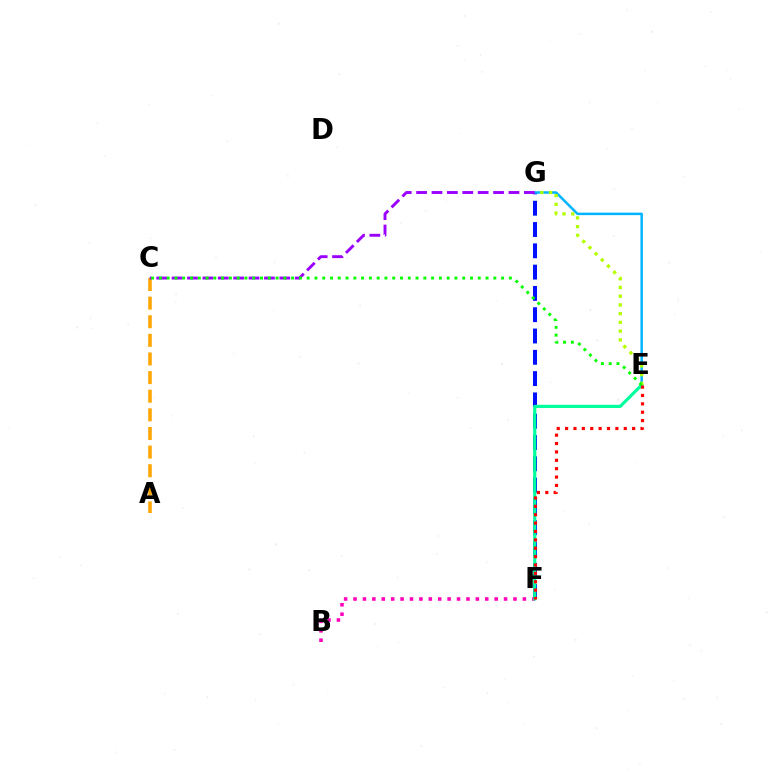{('F', 'G'): [{'color': '#0010ff', 'line_style': 'dashed', 'thickness': 2.89}], ('B', 'F'): [{'color': '#ff00bd', 'line_style': 'dotted', 'thickness': 2.56}], ('A', 'C'): [{'color': '#ffa500', 'line_style': 'dashed', 'thickness': 2.53}], ('E', 'G'): [{'color': '#00b5ff', 'line_style': 'solid', 'thickness': 1.8}, {'color': '#b3ff00', 'line_style': 'dotted', 'thickness': 2.37}], ('E', 'F'): [{'color': '#00ff9d', 'line_style': 'solid', 'thickness': 2.28}, {'color': '#ff0000', 'line_style': 'dotted', 'thickness': 2.28}], ('C', 'G'): [{'color': '#9b00ff', 'line_style': 'dashed', 'thickness': 2.09}], ('C', 'E'): [{'color': '#08ff00', 'line_style': 'dotted', 'thickness': 2.11}]}